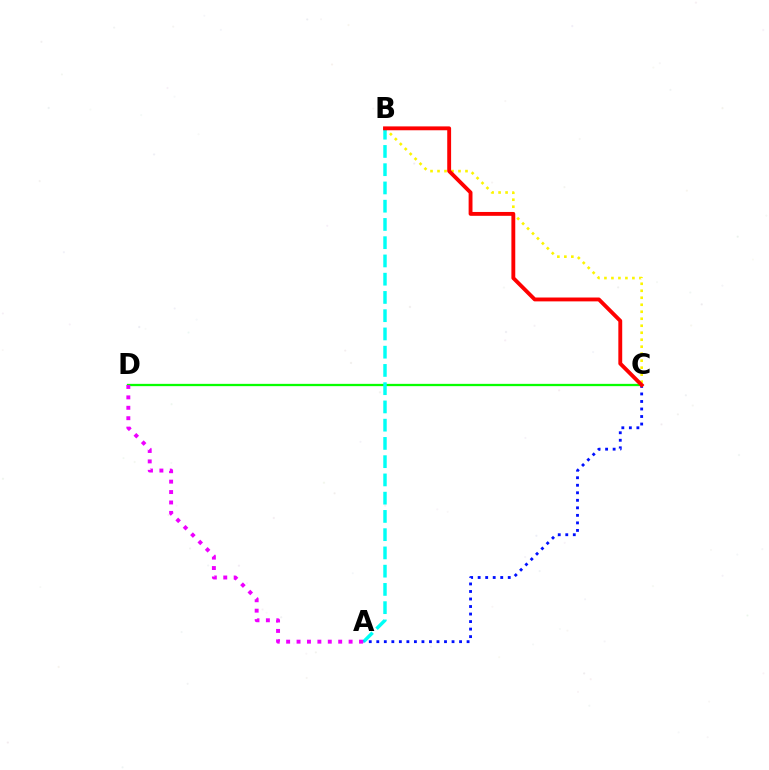{('B', 'C'): [{'color': '#fcf500', 'line_style': 'dotted', 'thickness': 1.9}, {'color': '#ff0000', 'line_style': 'solid', 'thickness': 2.78}], ('C', 'D'): [{'color': '#08ff00', 'line_style': 'solid', 'thickness': 1.65}], ('A', 'B'): [{'color': '#00fff6', 'line_style': 'dashed', 'thickness': 2.48}], ('A', 'C'): [{'color': '#0010ff', 'line_style': 'dotted', 'thickness': 2.04}], ('A', 'D'): [{'color': '#ee00ff', 'line_style': 'dotted', 'thickness': 2.83}]}